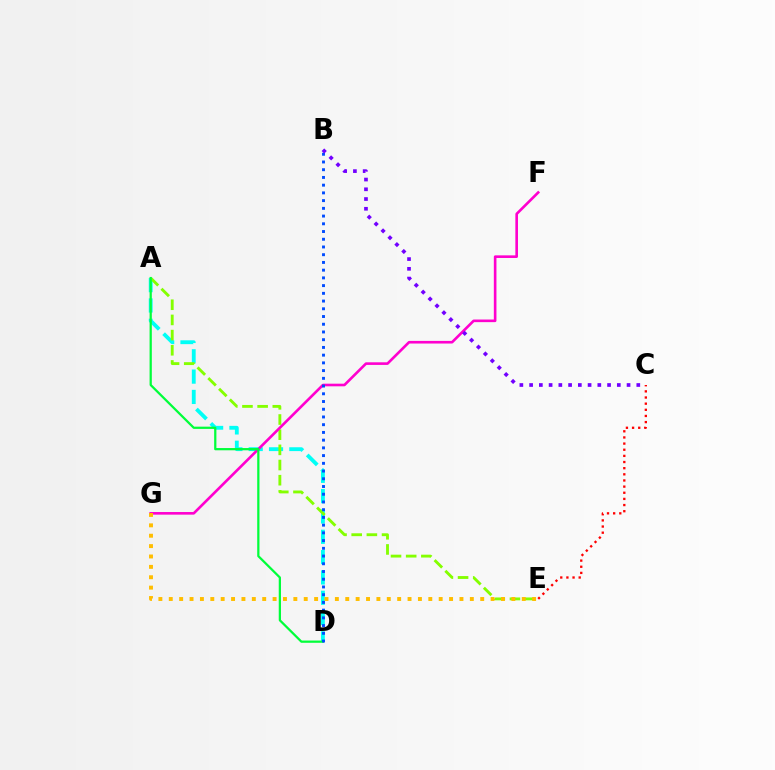{('A', 'D'): [{'color': '#00fff6', 'line_style': 'dashed', 'thickness': 2.76}, {'color': '#00ff39', 'line_style': 'solid', 'thickness': 1.61}], ('A', 'E'): [{'color': '#84ff00', 'line_style': 'dashed', 'thickness': 2.06}], ('F', 'G'): [{'color': '#ff00cf', 'line_style': 'solid', 'thickness': 1.89}], ('B', 'D'): [{'color': '#004bff', 'line_style': 'dotted', 'thickness': 2.1}], ('E', 'G'): [{'color': '#ffbd00', 'line_style': 'dotted', 'thickness': 2.82}], ('B', 'C'): [{'color': '#7200ff', 'line_style': 'dotted', 'thickness': 2.65}], ('C', 'E'): [{'color': '#ff0000', 'line_style': 'dotted', 'thickness': 1.67}]}